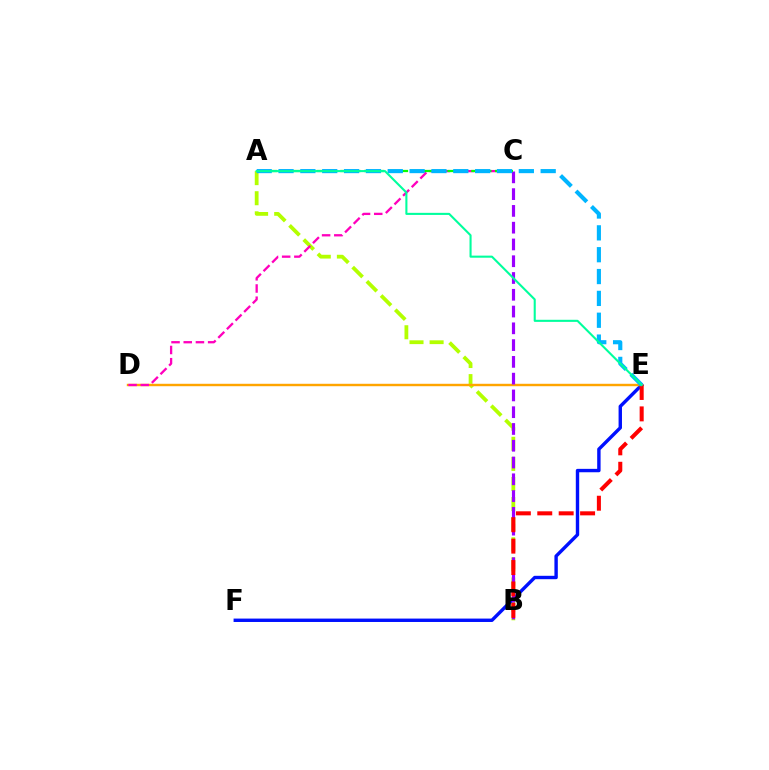{('A', 'B'): [{'color': '#b3ff00', 'line_style': 'dashed', 'thickness': 2.73}], ('E', 'F'): [{'color': '#0010ff', 'line_style': 'solid', 'thickness': 2.45}], ('D', 'E'): [{'color': '#ffa500', 'line_style': 'solid', 'thickness': 1.74}], ('B', 'C'): [{'color': '#9b00ff', 'line_style': 'dashed', 'thickness': 2.28}], ('C', 'D'): [{'color': '#ff00bd', 'line_style': 'dashed', 'thickness': 1.66}], ('B', 'E'): [{'color': '#ff0000', 'line_style': 'dashed', 'thickness': 2.91}], ('A', 'C'): [{'color': '#08ff00', 'line_style': 'dashed', 'thickness': 1.62}], ('A', 'E'): [{'color': '#00b5ff', 'line_style': 'dashed', 'thickness': 2.97}, {'color': '#00ff9d', 'line_style': 'solid', 'thickness': 1.5}]}